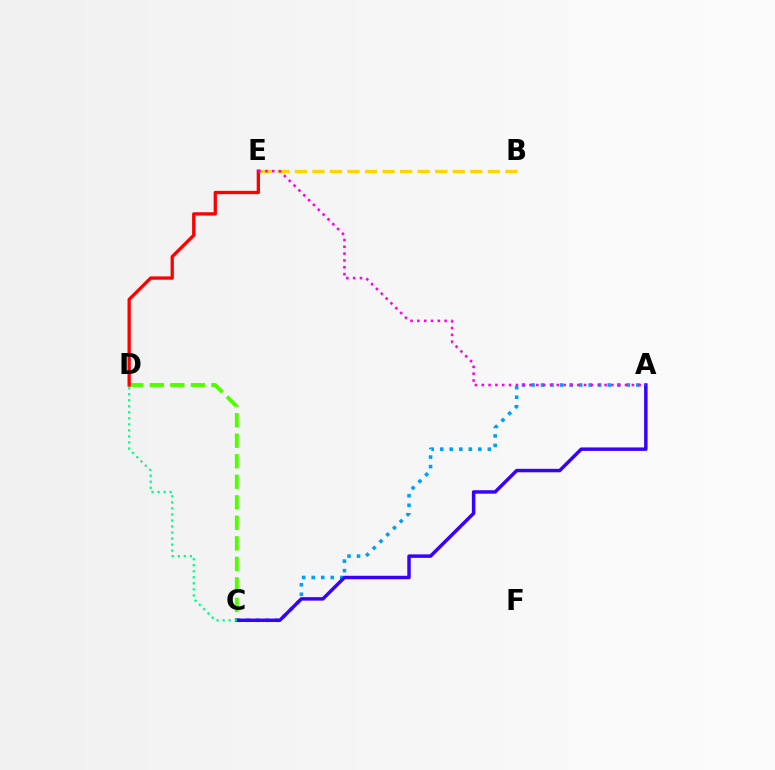{('C', 'D'): [{'color': '#4fff00', 'line_style': 'dashed', 'thickness': 2.79}, {'color': '#00ff86', 'line_style': 'dotted', 'thickness': 1.64}], ('A', 'C'): [{'color': '#009eff', 'line_style': 'dotted', 'thickness': 2.59}, {'color': '#3700ff', 'line_style': 'solid', 'thickness': 2.49}], ('D', 'E'): [{'color': '#ff0000', 'line_style': 'solid', 'thickness': 2.37}], ('B', 'E'): [{'color': '#ffd500', 'line_style': 'dashed', 'thickness': 2.38}], ('A', 'E'): [{'color': '#ff00ed', 'line_style': 'dotted', 'thickness': 1.85}]}